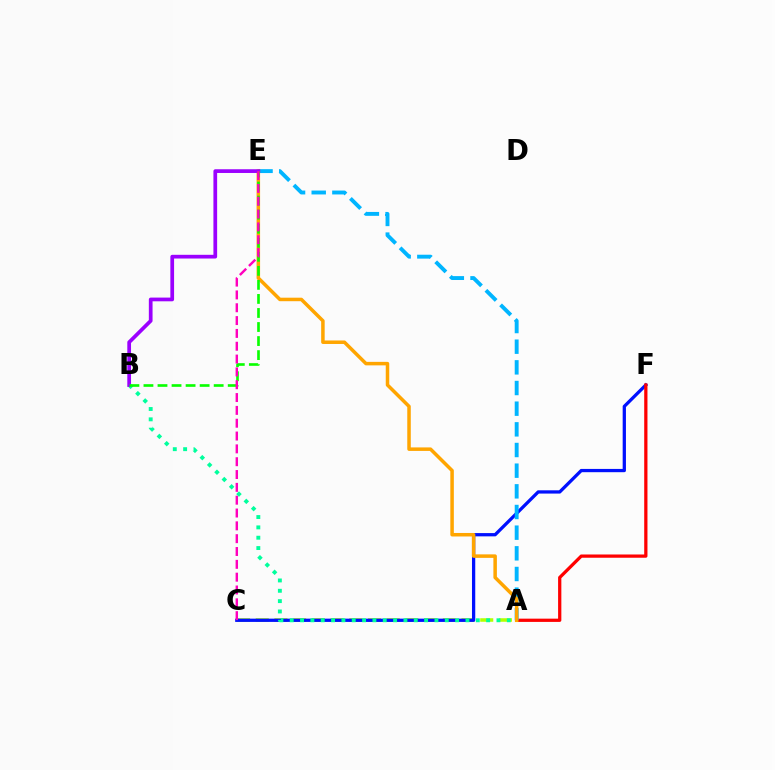{('A', 'C'): [{'color': '#b3ff00', 'line_style': 'dashed', 'thickness': 2.54}], ('C', 'F'): [{'color': '#0010ff', 'line_style': 'solid', 'thickness': 2.35}], ('A', 'B'): [{'color': '#00ff9d', 'line_style': 'dotted', 'thickness': 2.81}], ('A', 'F'): [{'color': '#ff0000', 'line_style': 'solid', 'thickness': 2.34}], ('A', 'E'): [{'color': '#00b5ff', 'line_style': 'dashed', 'thickness': 2.81}, {'color': '#ffa500', 'line_style': 'solid', 'thickness': 2.52}], ('B', 'E'): [{'color': '#9b00ff', 'line_style': 'solid', 'thickness': 2.68}, {'color': '#08ff00', 'line_style': 'dashed', 'thickness': 1.91}], ('C', 'E'): [{'color': '#ff00bd', 'line_style': 'dashed', 'thickness': 1.74}]}